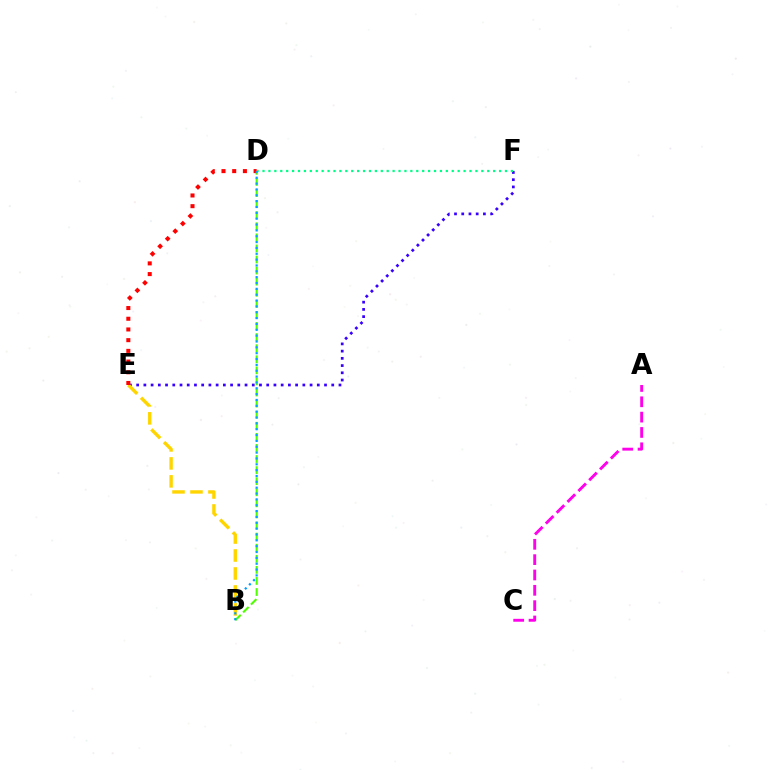{('E', 'F'): [{'color': '#3700ff', 'line_style': 'dotted', 'thickness': 1.96}], ('B', 'D'): [{'color': '#4fff00', 'line_style': 'dashed', 'thickness': 1.51}, {'color': '#009eff', 'line_style': 'dotted', 'thickness': 1.59}], ('D', 'F'): [{'color': '#00ff86', 'line_style': 'dotted', 'thickness': 1.61}], ('B', 'E'): [{'color': '#ffd500', 'line_style': 'dashed', 'thickness': 2.44}], ('D', 'E'): [{'color': '#ff0000', 'line_style': 'dotted', 'thickness': 2.91}], ('A', 'C'): [{'color': '#ff00ed', 'line_style': 'dashed', 'thickness': 2.08}]}